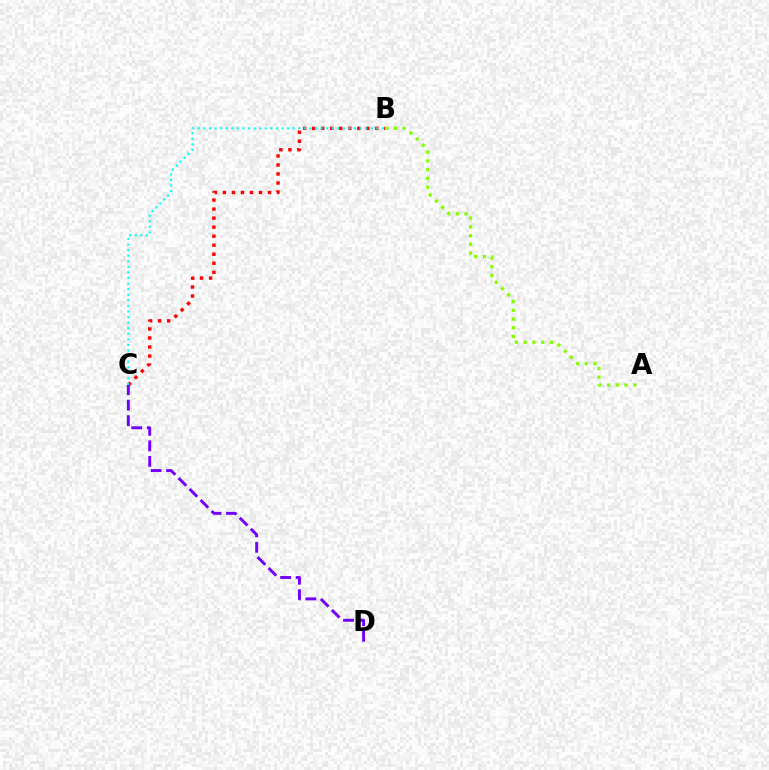{('B', 'C'): [{'color': '#ff0000', 'line_style': 'dotted', 'thickness': 2.45}, {'color': '#00fff6', 'line_style': 'dotted', 'thickness': 1.51}], ('C', 'D'): [{'color': '#7200ff', 'line_style': 'dashed', 'thickness': 2.11}], ('A', 'B'): [{'color': '#84ff00', 'line_style': 'dotted', 'thickness': 2.38}]}